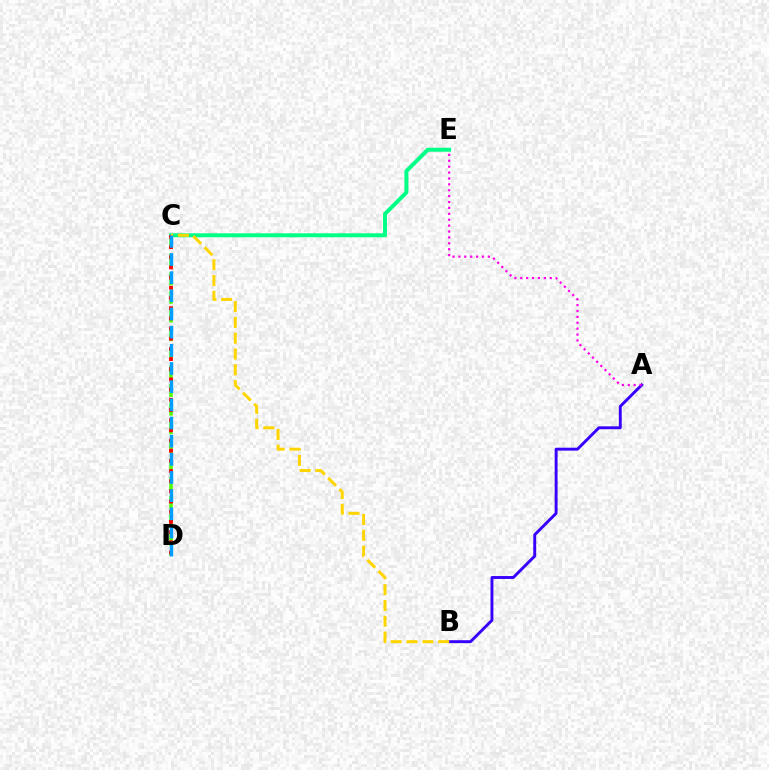{('A', 'B'): [{'color': '#3700ff', 'line_style': 'solid', 'thickness': 2.1}], ('A', 'E'): [{'color': '#ff00ed', 'line_style': 'dotted', 'thickness': 1.6}], ('C', 'E'): [{'color': '#00ff86', 'line_style': 'solid', 'thickness': 2.87}], ('C', 'D'): [{'color': '#4fff00', 'line_style': 'dashed', 'thickness': 2.53}, {'color': '#ff0000', 'line_style': 'dotted', 'thickness': 2.77}, {'color': '#009eff', 'line_style': 'dashed', 'thickness': 2.47}], ('B', 'C'): [{'color': '#ffd500', 'line_style': 'dashed', 'thickness': 2.15}]}